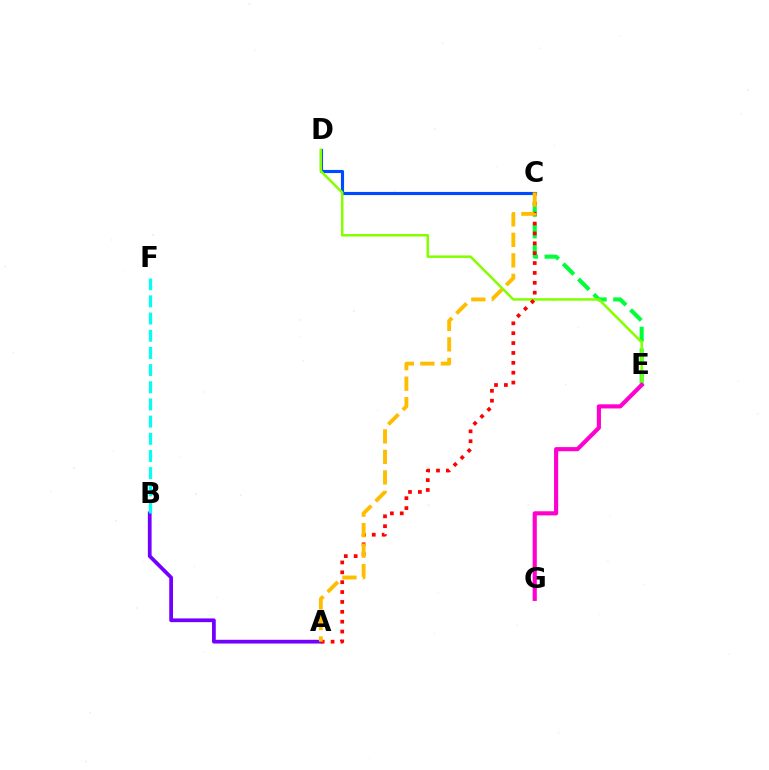{('C', 'D'): [{'color': '#004bff', 'line_style': 'solid', 'thickness': 2.26}], ('C', 'E'): [{'color': '#00ff39', 'line_style': 'dashed', 'thickness': 2.93}], ('A', 'B'): [{'color': '#7200ff', 'line_style': 'solid', 'thickness': 2.7}], ('D', 'E'): [{'color': '#84ff00', 'line_style': 'solid', 'thickness': 1.83}], ('A', 'C'): [{'color': '#ff0000', 'line_style': 'dotted', 'thickness': 2.68}, {'color': '#ffbd00', 'line_style': 'dashed', 'thickness': 2.79}], ('B', 'F'): [{'color': '#00fff6', 'line_style': 'dashed', 'thickness': 2.33}], ('E', 'G'): [{'color': '#ff00cf', 'line_style': 'solid', 'thickness': 2.98}]}